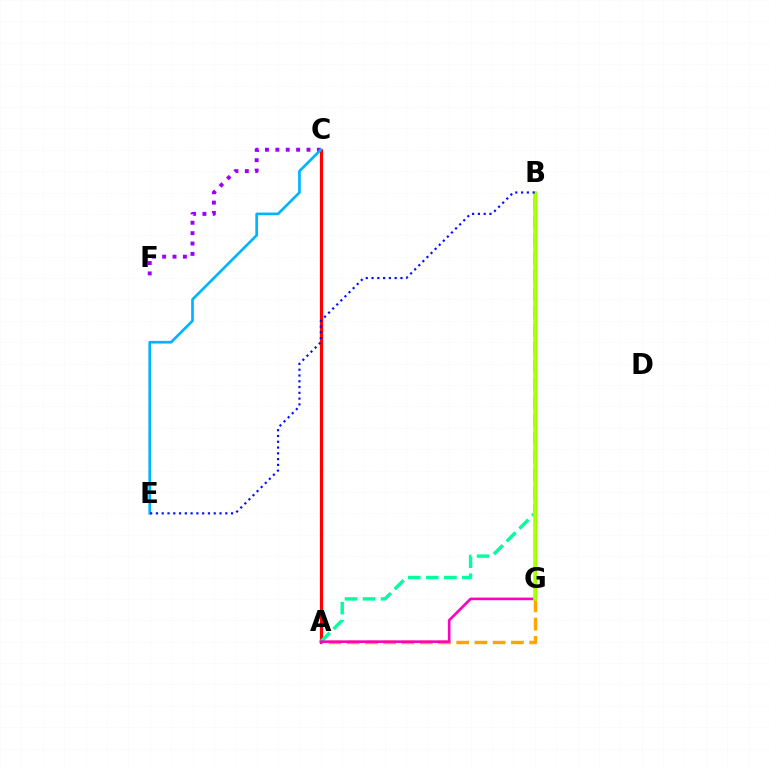{('A', 'C'): [{'color': '#ff0000', 'line_style': 'solid', 'thickness': 2.3}], ('C', 'F'): [{'color': '#9b00ff', 'line_style': 'dotted', 'thickness': 2.82}], ('B', 'G'): [{'color': '#08ff00', 'line_style': 'solid', 'thickness': 2.22}, {'color': '#b3ff00', 'line_style': 'solid', 'thickness': 2.63}], ('C', 'E'): [{'color': '#00b5ff', 'line_style': 'solid', 'thickness': 1.93}], ('A', 'G'): [{'color': '#ffa500', 'line_style': 'dashed', 'thickness': 2.48}, {'color': '#ff00bd', 'line_style': 'solid', 'thickness': 1.88}], ('A', 'B'): [{'color': '#00ff9d', 'line_style': 'dashed', 'thickness': 2.45}], ('B', 'E'): [{'color': '#0010ff', 'line_style': 'dotted', 'thickness': 1.57}]}